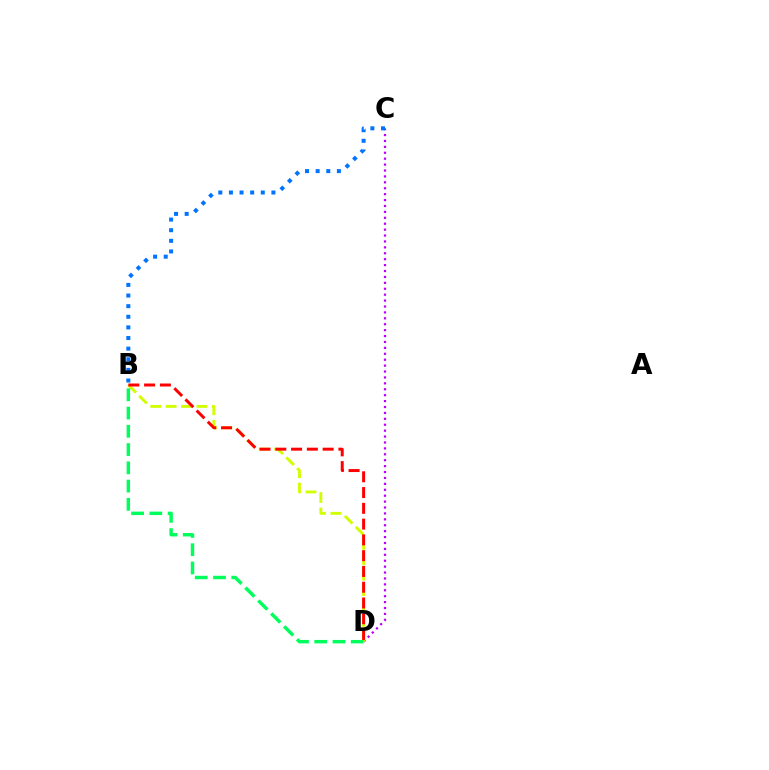{('C', 'D'): [{'color': '#b900ff', 'line_style': 'dotted', 'thickness': 1.61}], ('B', 'D'): [{'color': '#d1ff00', 'line_style': 'dashed', 'thickness': 2.09}, {'color': '#ff0000', 'line_style': 'dashed', 'thickness': 2.14}, {'color': '#00ff5c', 'line_style': 'dashed', 'thickness': 2.48}], ('B', 'C'): [{'color': '#0074ff', 'line_style': 'dotted', 'thickness': 2.89}]}